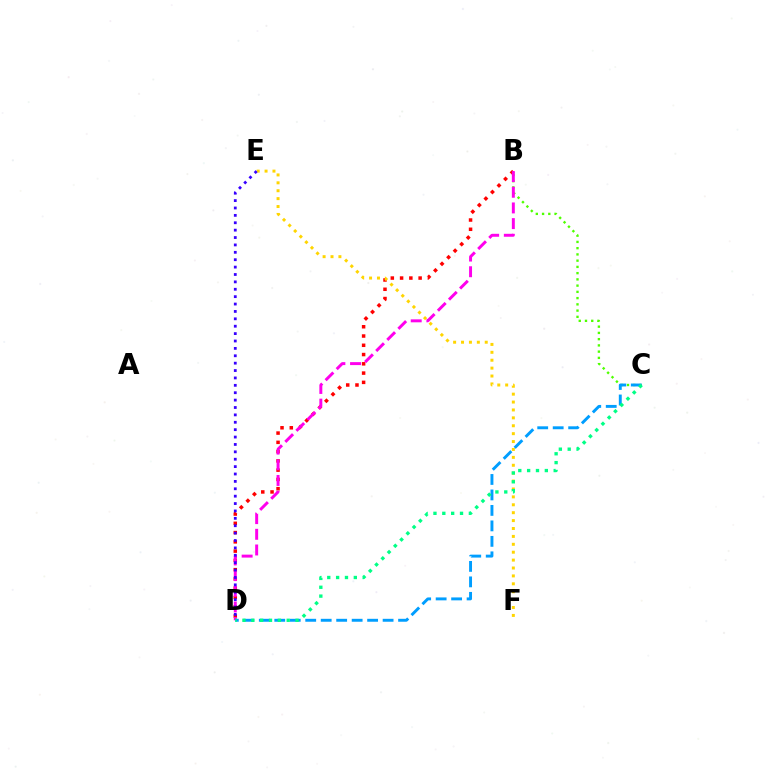{('B', 'C'): [{'color': '#4fff00', 'line_style': 'dotted', 'thickness': 1.7}], ('B', 'D'): [{'color': '#ff0000', 'line_style': 'dotted', 'thickness': 2.52}, {'color': '#ff00ed', 'line_style': 'dashed', 'thickness': 2.13}], ('E', 'F'): [{'color': '#ffd500', 'line_style': 'dotted', 'thickness': 2.15}], ('C', 'D'): [{'color': '#009eff', 'line_style': 'dashed', 'thickness': 2.1}, {'color': '#00ff86', 'line_style': 'dotted', 'thickness': 2.4}], ('D', 'E'): [{'color': '#3700ff', 'line_style': 'dotted', 'thickness': 2.01}]}